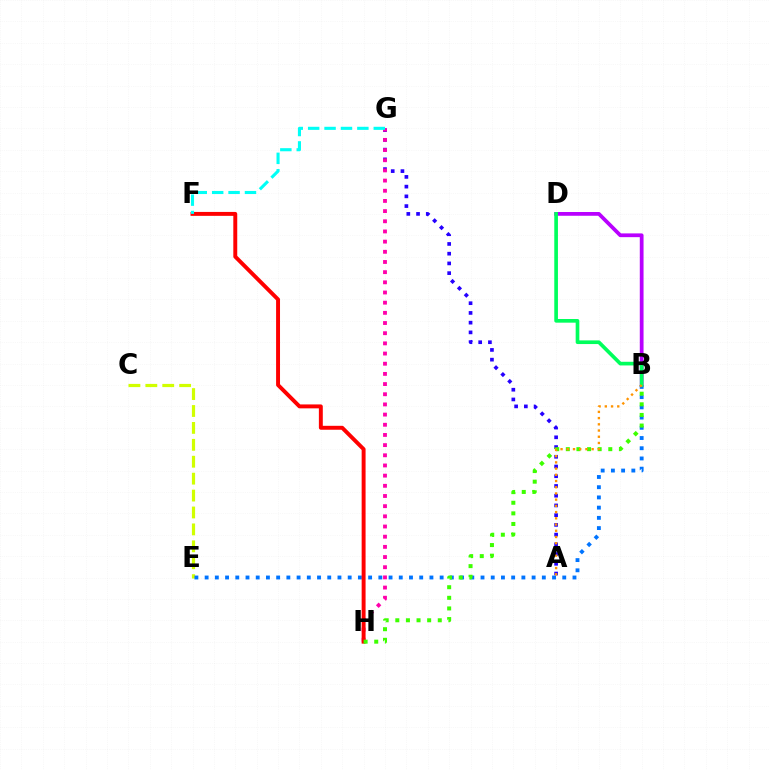{('C', 'E'): [{'color': '#d1ff00', 'line_style': 'dashed', 'thickness': 2.3}], ('A', 'G'): [{'color': '#2500ff', 'line_style': 'dotted', 'thickness': 2.64}], ('B', 'E'): [{'color': '#0074ff', 'line_style': 'dotted', 'thickness': 2.78}], ('G', 'H'): [{'color': '#ff00ac', 'line_style': 'dotted', 'thickness': 2.76}], ('F', 'H'): [{'color': '#ff0000', 'line_style': 'solid', 'thickness': 2.83}], ('B', 'D'): [{'color': '#b900ff', 'line_style': 'solid', 'thickness': 2.71}, {'color': '#00ff5c', 'line_style': 'solid', 'thickness': 2.64}], ('B', 'H'): [{'color': '#3dff00', 'line_style': 'dotted', 'thickness': 2.88}], ('F', 'G'): [{'color': '#00fff6', 'line_style': 'dashed', 'thickness': 2.23}], ('A', 'B'): [{'color': '#ff9400', 'line_style': 'dotted', 'thickness': 1.69}]}